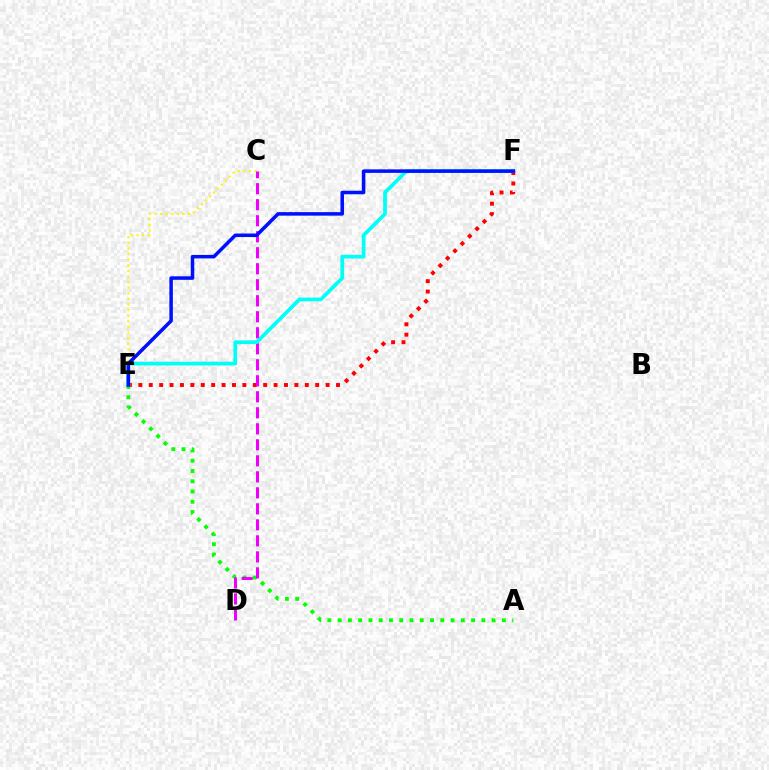{('E', 'F'): [{'color': '#ff0000', 'line_style': 'dotted', 'thickness': 2.83}, {'color': '#00fff6', 'line_style': 'solid', 'thickness': 2.67}, {'color': '#0010ff', 'line_style': 'solid', 'thickness': 2.54}], ('A', 'E'): [{'color': '#08ff00', 'line_style': 'dotted', 'thickness': 2.79}], ('C', 'E'): [{'color': '#fcf500', 'line_style': 'dotted', 'thickness': 1.52}], ('C', 'D'): [{'color': '#ee00ff', 'line_style': 'dashed', 'thickness': 2.17}]}